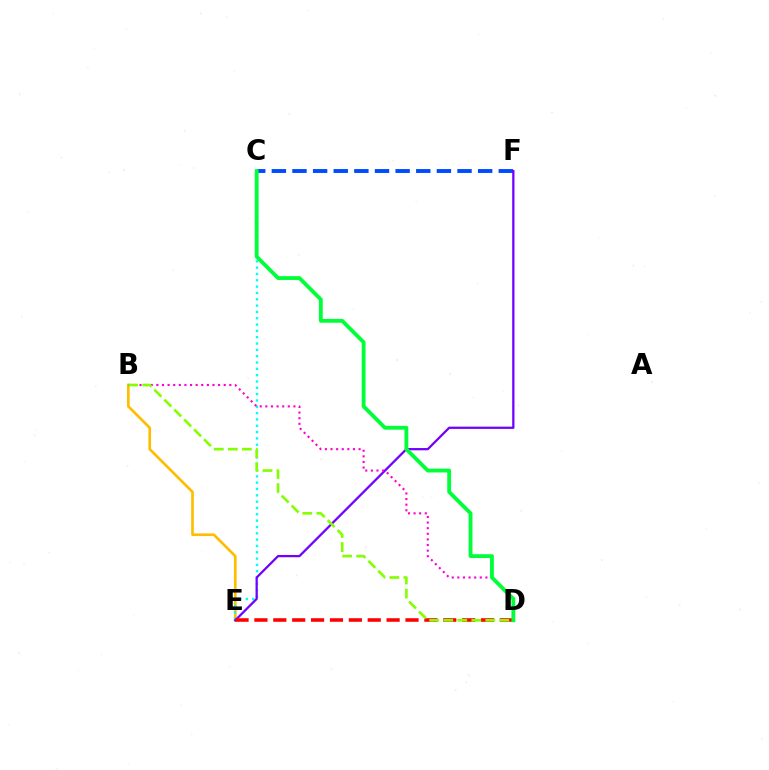{('B', 'E'): [{'color': '#ffbd00', 'line_style': 'solid', 'thickness': 1.93}], ('C', 'F'): [{'color': '#004bff', 'line_style': 'dashed', 'thickness': 2.8}], ('C', 'E'): [{'color': '#00fff6', 'line_style': 'dotted', 'thickness': 1.72}], ('E', 'F'): [{'color': '#7200ff', 'line_style': 'solid', 'thickness': 1.63}], ('B', 'D'): [{'color': '#ff00cf', 'line_style': 'dotted', 'thickness': 1.52}, {'color': '#84ff00', 'line_style': 'dashed', 'thickness': 1.9}], ('D', 'E'): [{'color': '#ff0000', 'line_style': 'dashed', 'thickness': 2.57}], ('C', 'D'): [{'color': '#00ff39', 'line_style': 'solid', 'thickness': 2.75}]}